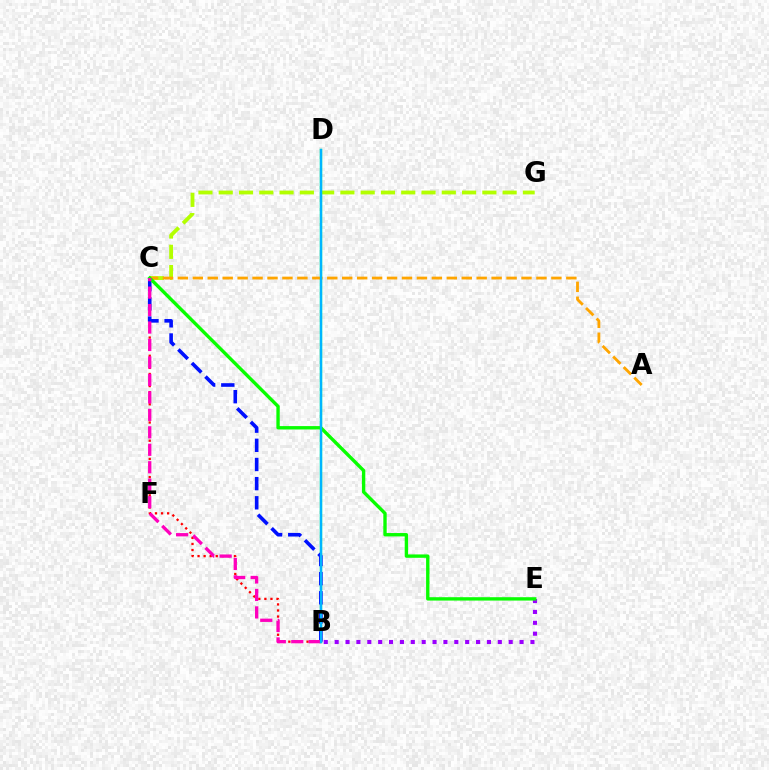{('C', 'G'): [{'color': '#b3ff00', 'line_style': 'dashed', 'thickness': 2.75}], ('B', 'D'): [{'color': '#00ff9d', 'line_style': 'solid', 'thickness': 1.77}, {'color': '#00b5ff', 'line_style': 'solid', 'thickness': 1.61}], ('A', 'C'): [{'color': '#ffa500', 'line_style': 'dashed', 'thickness': 2.03}], ('B', 'E'): [{'color': '#9b00ff', 'line_style': 'dotted', 'thickness': 2.96}], ('B', 'C'): [{'color': '#ff0000', 'line_style': 'dotted', 'thickness': 1.65}, {'color': '#0010ff', 'line_style': 'dashed', 'thickness': 2.6}, {'color': '#ff00bd', 'line_style': 'dashed', 'thickness': 2.37}], ('C', 'E'): [{'color': '#08ff00', 'line_style': 'solid', 'thickness': 2.42}]}